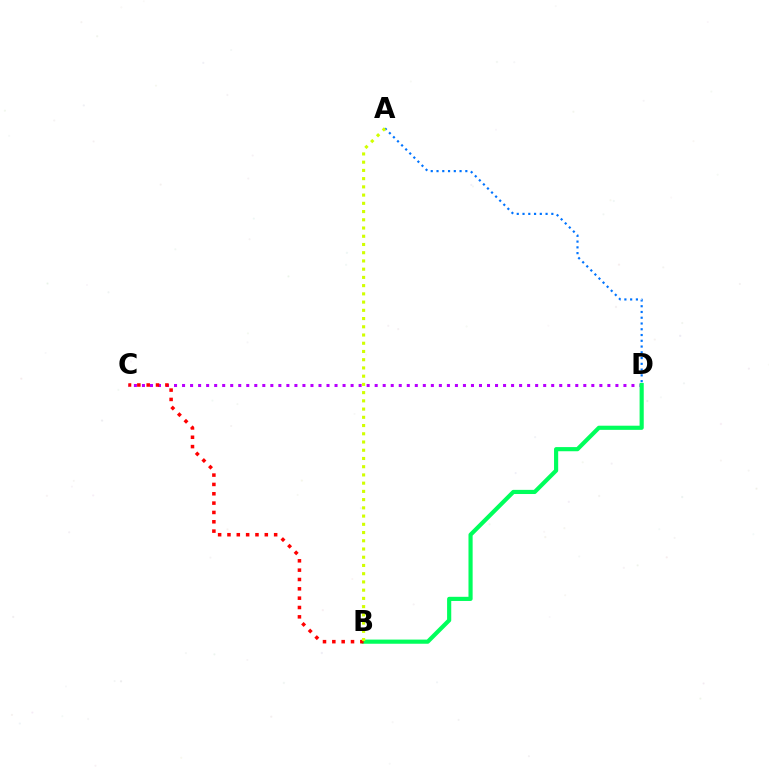{('C', 'D'): [{'color': '#b900ff', 'line_style': 'dotted', 'thickness': 2.18}], ('B', 'D'): [{'color': '#00ff5c', 'line_style': 'solid', 'thickness': 2.99}], ('A', 'D'): [{'color': '#0074ff', 'line_style': 'dotted', 'thickness': 1.57}], ('B', 'C'): [{'color': '#ff0000', 'line_style': 'dotted', 'thickness': 2.54}], ('A', 'B'): [{'color': '#d1ff00', 'line_style': 'dotted', 'thickness': 2.24}]}